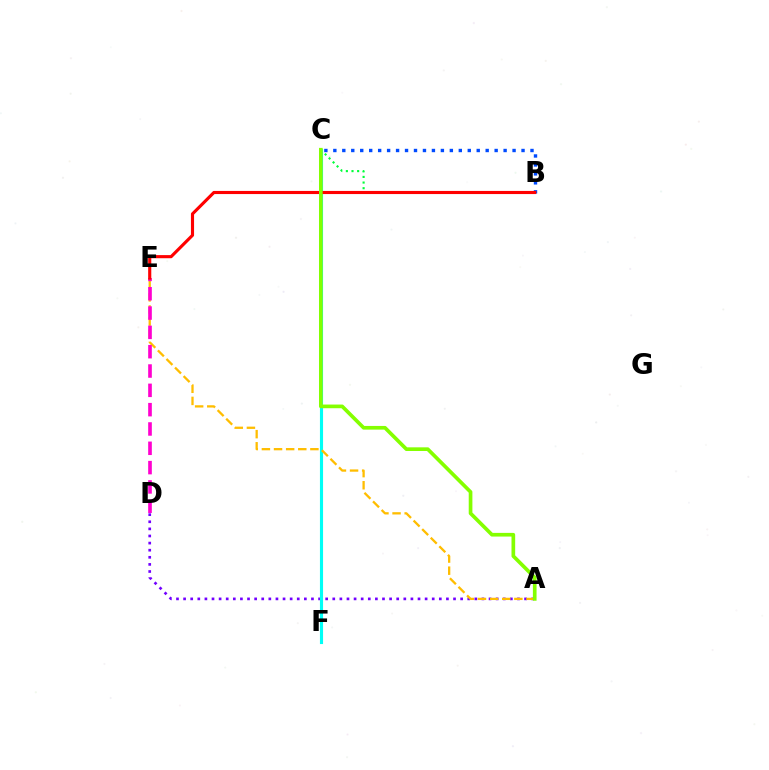{('B', 'C'): [{'color': '#00ff39', 'line_style': 'dotted', 'thickness': 1.53}, {'color': '#004bff', 'line_style': 'dotted', 'thickness': 2.43}], ('A', 'D'): [{'color': '#7200ff', 'line_style': 'dotted', 'thickness': 1.93}], ('C', 'F'): [{'color': '#00fff6', 'line_style': 'solid', 'thickness': 2.24}], ('A', 'E'): [{'color': '#ffbd00', 'line_style': 'dashed', 'thickness': 1.65}], ('D', 'E'): [{'color': '#ff00cf', 'line_style': 'dashed', 'thickness': 2.62}], ('B', 'E'): [{'color': '#ff0000', 'line_style': 'solid', 'thickness': 2.25}], ('A', 'C'): [{'color': '#84ff00', 'line_style': 'solid', 'thickness': 2.65}]}